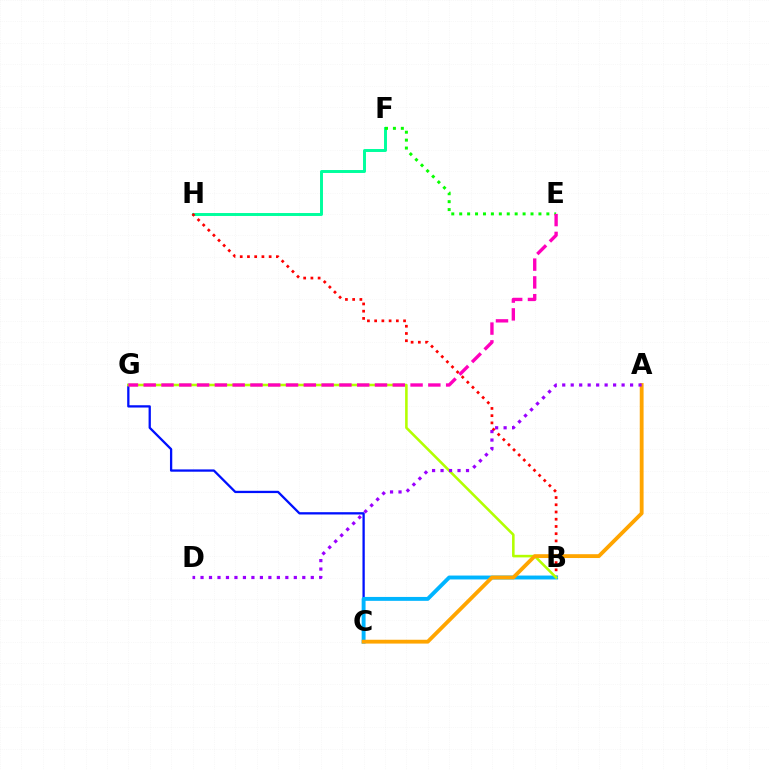{('F', 'H'): [{'color': '#00ff9d', 'line_style': 'solid', 'thickness': 2.13}], ('E', 'F'): [{'color': '#08ff00', 'line_style': 'dotted', 'thickness': 2.15}], ('B', 'H'): [{'color': '#ff0000', 'line_style': 'dotted', 'thickness': 1.96}], ('C', 'G'): [{'color': '#0010ff', 'line_style': 'solid', 'thickness': 1.65}], ('B', 'C'): [{'color': '#00b5ff', 'line_style': 'solid', 'thickness': 2.81}], ('B', 'G'): [{'color': '#b3ff00', 'line_style': 'solid', 'thickness': 1.85}], ('E', 'G'): [{'color': '#ff00bd', 'line_style': 'dashed', 'thickness': 2.42}], ('A', 'C'): [{'color': '#ffa500', 'line_style': 'solid', 'thickness': 2.76}], ('A', 'D'): [{'color': '#9b00ff', 'line_style': 'dotted', 'thickness': 2.3}]}